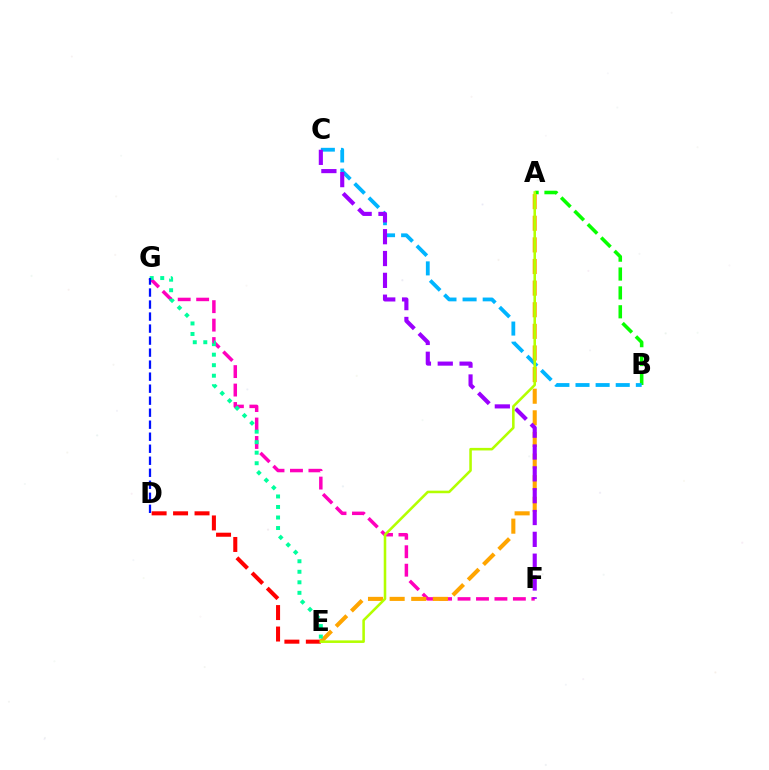{('D', 'E'): [{'color': '#ff0000', 'line_style': 'dashed', 'thickness': 2.92}], ('A', 'B'): [{'color': '#08ff00', 'line_style': 'dashed', 'thickness': 2.56}], ('B', 'C'): [{'color': '#00b5ff', 'line_style': 'dashed', 'thickness': 2.73}], ('F', 'G'): [{'color': '#ff00bd', 'line_style': 'dashed', 'thickness': 2.51}], ('A', 'E'): [{'color': '#ffa500', 'line_style': 'dashed', 'thickness': 2.94}, {'color': '#b3ff00', 'line_style': 'solid', 'thickness': 1.84}], ('E', 'G'): [{'color': '#00ff9d', 'line_style': 'dotted', 'thickness': 2.86}], ('D', 'G'): [{'color': '#0010ff', 'line_style': 'dashed', 'thickness': 1.63}], ('C', 'F'): [{'color': '#9b00ff', 'line_style': 'dashed', 'thickness': 2.97}]}